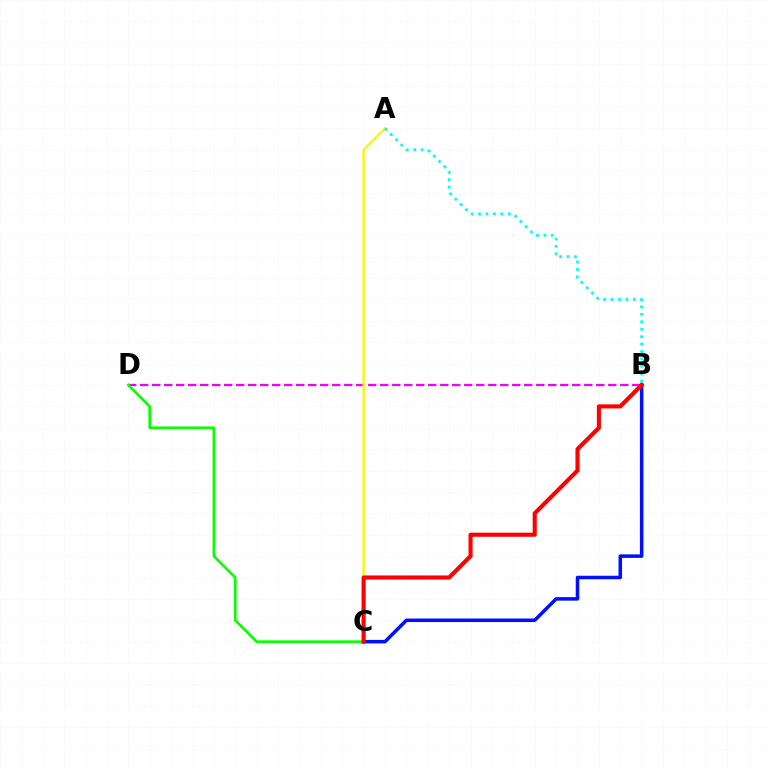{('B', 'D'): [{'color': '#ee00ff', 'line_style': 'dashed', 'thickness': 1.63}], ('B', 'C'): [{'color': '#0010ff', 'line_style': 'solid', 'thickness': 2.54}, {'color': '#ff0000', 'line_style': 'solid', 'thickness': 2.96}], ('A', 'C'): [{'color': '#fcf500', 'line_style': 'solid', 'thickness': 1.63}], ('C', 'D'): [{'color': '#08ff00', 'line_style': 'solid', 'thickness': 1.89}], ('A', 'B'): [{'color': '#00fff6', 'line_style': 'dotted', 'thickness': 2.02}]}